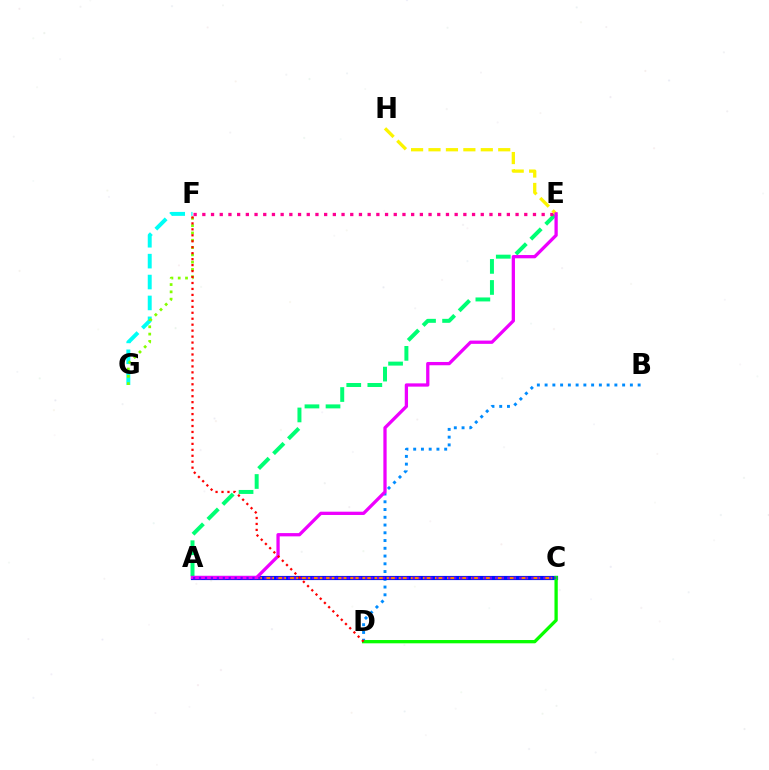{('A', 'E'): [{'color': '#00ff74', 'line_style': 'dashed', 'thickness': 2.86}, {'color': '#ee00ff', 'line_style': 'solid', 'thickness': 2.36}], ('B', 'D'): [{'color': '#008cff', 'line_style': 'dotted', 'thickness': 2.11}], ('A', 'C'): [{'color': '#0010ff', 'line_style': 'solid', 'thickness': 2.99}, {'color': '#ff7c00', 'line_style': 'dashed', 'thickness': 1.64}, {'color': '#7200ff', 'line_style': 'dotted', 'thickness': 1.61}], ('E', 'F'): [{'color': '#ff0094', 'line_style': 'dotted', 'thickness': 2.36}], ('F', 'G'): [{'color': '#00fff6', 'line_style': 'dashed', 'thickness': 2.84}, {'color': '#84ff00', 'line_style': 'dotted', 'thickness': 1.98}], ('E', 'H'): [{'color': '#fcf500', 'line_style': 'dashed', 'thickness': 2.37}], ('C', 'D'): [{'color': '#08ff00', 'line_style': 'solid', 'thickness': 2.37}], ('D', 'F'): [{'color': '#ff0000', 'line_style': 'dotted', 'thickness': 1.62}]}